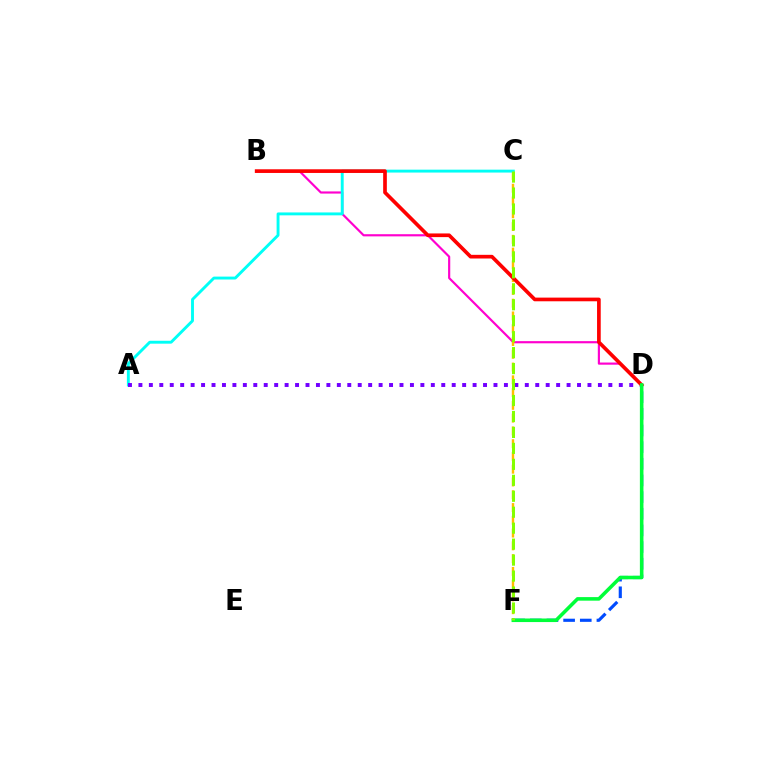{('B', 'D'): [{'color': '#ff00cf', 'line_style': 'solid', 'thickness': 1.56}, {'color': '#ff0000', 'line_style': 'solid', 'thickness': 2.65}], ('D', 'F'): [{'color': '#004bff', 'line_style': 'dashed', 'thickness': 2.26}, {'color': '#00ff39', 'line_style': 'solid', 'thickness': 2.57}], ('C', 'F'): [{'color': '#ffbd00', 'line_style': 'dashed', 'thickness': 1.74}, {'color': '#84ff00', 'line_style': 'dashed', 'thickness': 2.17}], ('A', 'C'): [{'color': '#00fff6', 'line_style': 'solid', 'thickness': 2.09}], ('A', 'D'): [{'color': '#7200ff', 'line_style': 'dotted', 'thickness': 2.84}]}